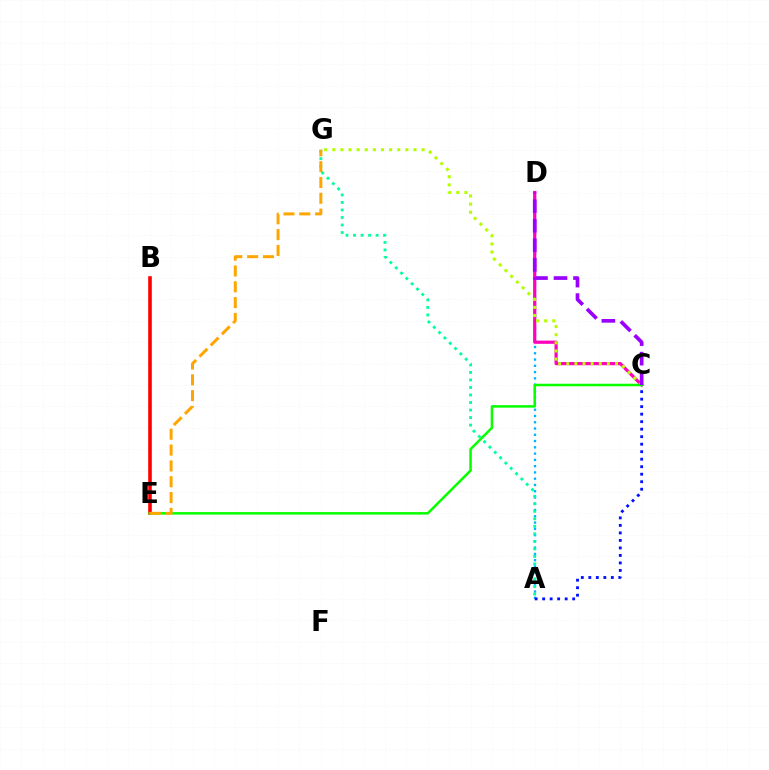{('B', 'E'): [{'color': '#ff0000', 'line_style': 'solid', 'thickness': 2.59}], ('A', 'D'): [{'color': '#00b5ff', 'line_style': 'dotted', 'thickness': 1.7}], ('C', 'D'): [{'color': '#ff00bd', 'line_style': 'solid', 'thickness': 2.3}, {'color': '#9b00ff', 'line_style': 'dashed', 'thickness': 2.65}], ('C', 'G'): [{'color': '#b3ff00', 'line_style': 'dotted', 'thickness': 2.21}], ('A', 'C'): [{'color': '#0010ff', 'line_style': 'dotted', 'thickness': 2.04}], ('A', 'G'): [{'color': '#00ff9d', 'line_style': 'dotted', 'thickness': 2.04}], ('C', 'E'): [{'color': '#08ff00', 'line_style': 'solid', 'thickness': 1.81}], ('E', 'G'): [{'color': '#ffa500', 'line_style': 'dashed', 'thickness': 2.15}]}